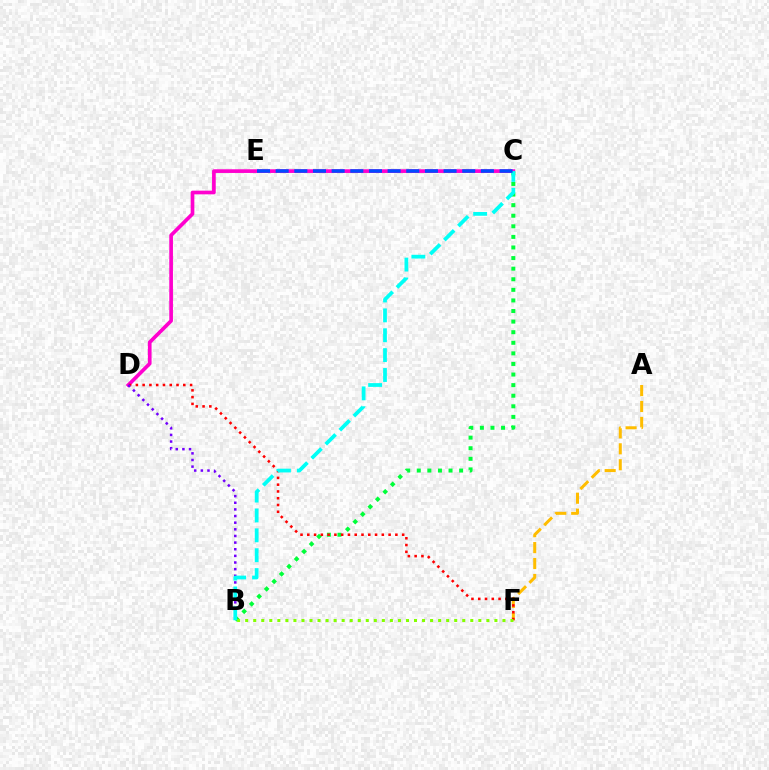{('B', 'C'): [{'color': '#00ff39', 'line_style': 'dotted', 'thickness': 2.88}, {'color': '#00fff6', 'line_style': 'dashed', 'thickness': 2.7}], ('A', 'F'): [{'color': '#ffbd00', 'line_style': 'dashed', 'thickness': 2.16}], ('C', 'D'): [{'color': '#ff00cf', 'line_style': 'solid', 'thickness': 2.65}], ('D', 'F'): [{'color': '#ff0000', 'line_style': 'dotted', 'thickness': 1.84}], ('B', 'D'): [{'color': '#7200ff', 'line_style': 'dotted', 'thickness': 1.8}], ('B', 'F'): [{'color': '#84ff00', 'line_style': 'dotted', 'thickness': 2.18}], ('C', 'E'): [{'color': '#004bff', 'line_style': 'dashed', 'thickness': 2.53}]}